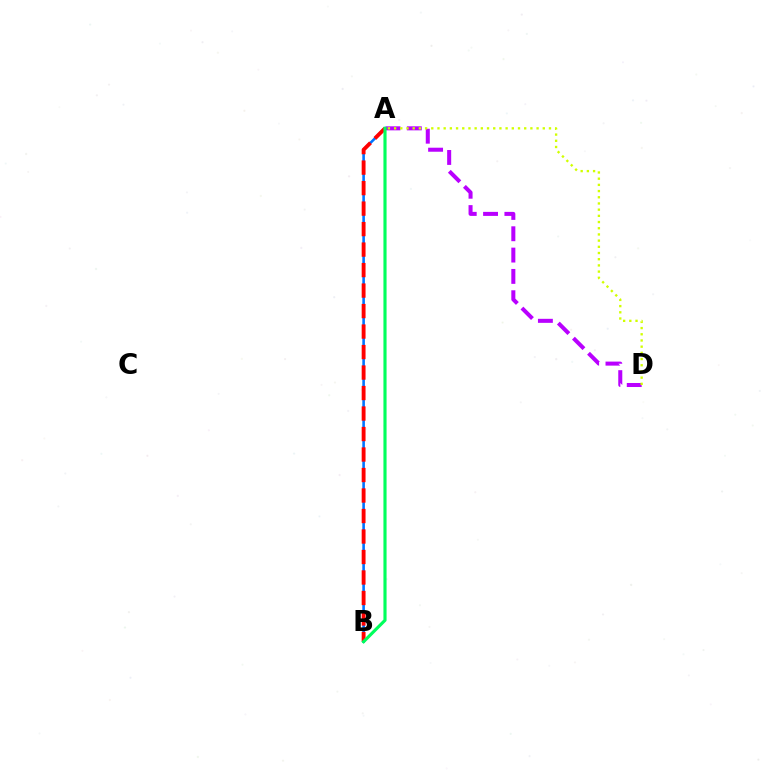{('A', 'D'): [{'color': '#b900ff', 'line_style': 'dashed', 'thickness': 2.9}, {'color': '#d1ff00', 'line_style': 'dotted', 'thickness': 1.68}], ('A', 'B'): [{'color': '#0074ff', 'line_style': 'solid', 'thickness': 1.87}, {'color': '#ff0000', 'line_style': 'dashed', 'thickness': 2.78}, {'color': '#00ff5c', 'line_style': 'solid', 'thickness': 2.26}]}